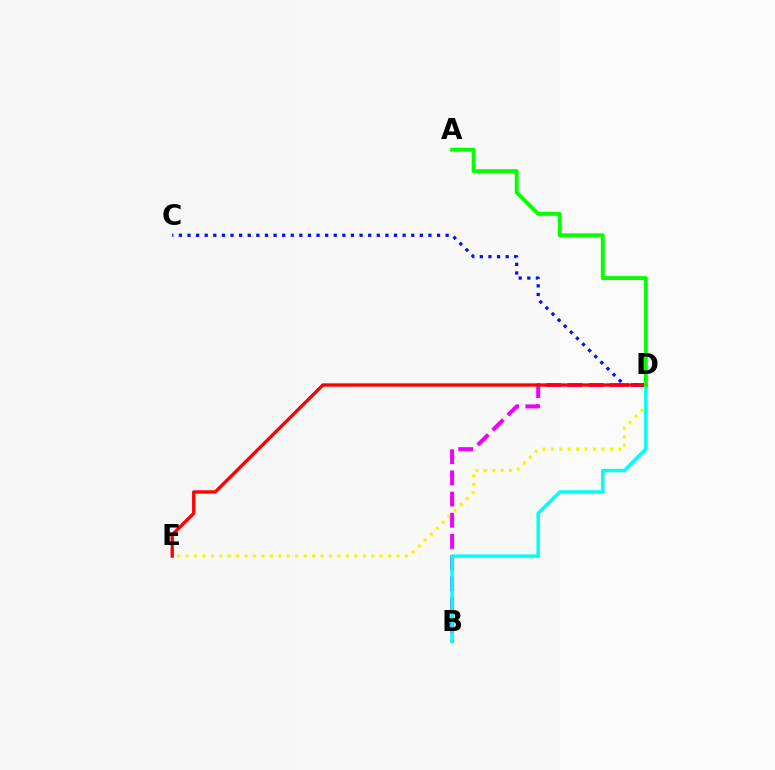{('D', 'E'): [{'color': '#fcf500', 'line_style': 'dotted', 'thickness': 2.29}, {'color': '#ff0000', 'line_style': 'solid', 'thickness': 2.4}], ('B', 'D'): [{'color': '#ee00ff', 'line_style': 'dashed', 'thickness': 2.88}, {'color': '#00fff6', 'line_style': 'solid', 'thickness': 2.51}], ('C', 'D'): [{'color': '#0010ff', 'line_style': 'dotted', 'thickness': 2.34}], ('A', 'D'): [{'color': '#08ff00', 'line_style': 'solid', 'thickness': 2.8}]}